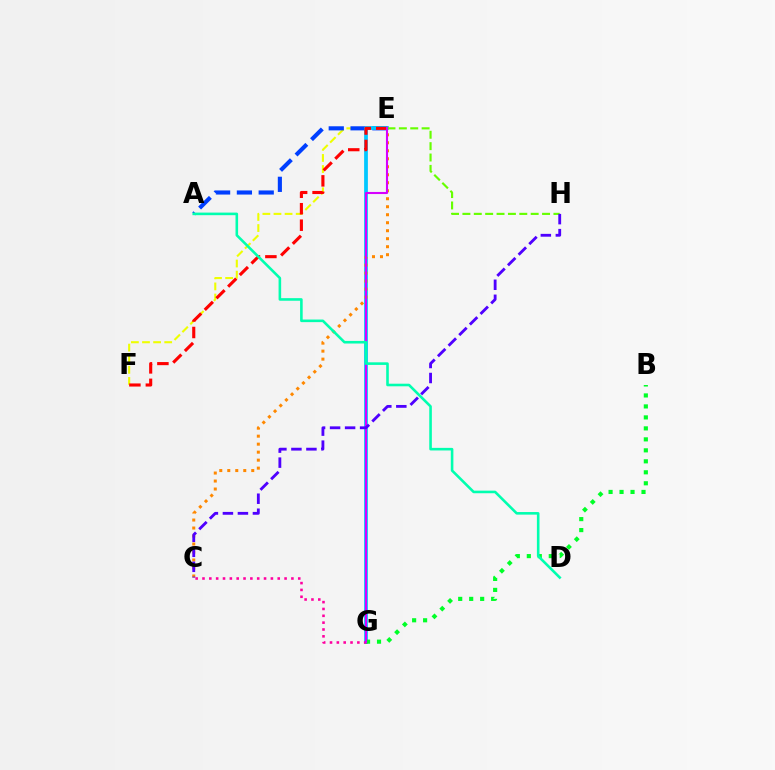{('E', 'F'): [{'color': '#eeff00', 'line_style': 'dashed', 'thickness': 1.51}, {'color': '#ff0000', 'line_style': 'dashed', 'thickness': 2.24}], ('A', 'E'): [{'color': '#003fff', 'line_style': 'dashed', 'thickness': 2.96}], ('E', 'G'): [{'color': '#00c7ff', 'line_style': 'solid', 'thickness': 2.71}, {'color': '#d600ff', 'line_style': 'solid', 'thickness': 1.51}], ('E', 'H'): [{'color': '#66ff00', 'line_style': 'dashed', 'thickness': 1.55}], ('B', 'G'): [{'color': '#00ff27', 'line_style': 'dotted', 'thickness': 2.98}], ('C', 'E'): [{'color': '#ff8800', 'line_style': 'dotted', 'thickness': 2.17}], ('C', 'G'): [{'color': '#ff00a0', 'line_style': 'dotted', 'thickness': 1.86}], ('A', 'D'): [{'color': '#00ffaf', 'line_style': 'solid', 'thickness': 1.87}], ('C', 'H'): [{'color': '#4f00ff', 'line_style': 'dashed', 'thickness': 2.04}]}